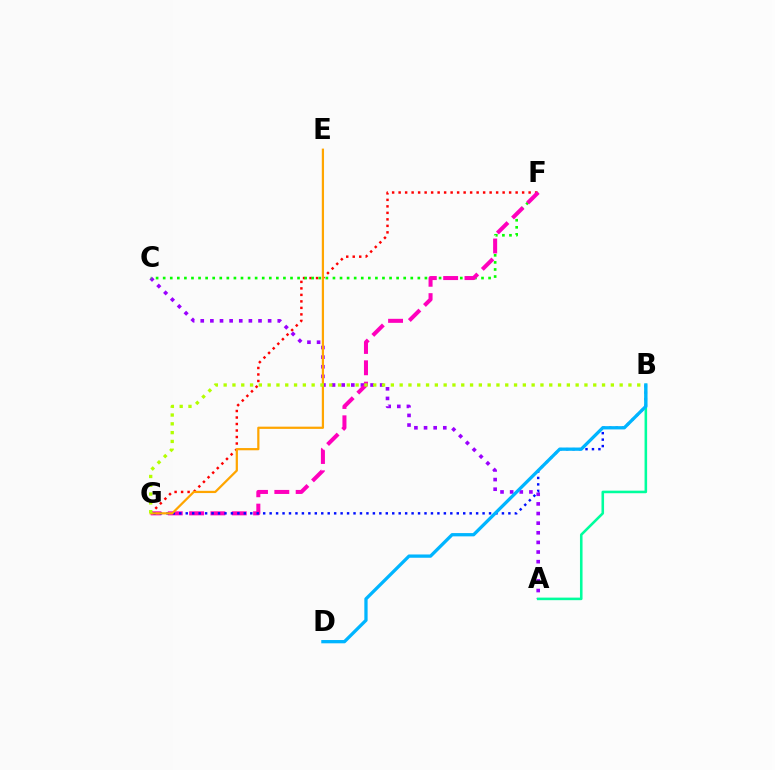{('A', 'C'): [{'color': '#9b00ff', 'line_style': 'dotted', 'thickness': 2.62}], ('F', 'G'): [{'color': '#ff0000', 'line_style': 'dotted', 'thickness': 1.77}, {'color': '#ff00bd', 'line_style': 'dashed', 'thickness': 2.9}], ('A', 'B'): [{'color': '#00ff9d', 'line_style': 'solid', 'thickness': 1.85}], ('C', 'F'): [{'color': '#08ff00', 'line_style': 'dotted', 'thickness': 1.92}], ('B', 'G'): [{'color': '#0010ff', 'line_style': 'dotted', 'thickness': 1.75}, {'color': '#b3ff00', 'line_style': 'dotted', 'thickness': 2.39}], ('E', 'G'): [{'color': '#ffa500', 'line_style': 'solid', 'thickness': 1.61}], ('B', 'D'): [{'color': '#00b5ff', 'line_style': 'solid', 'thickness': 2.36}]}